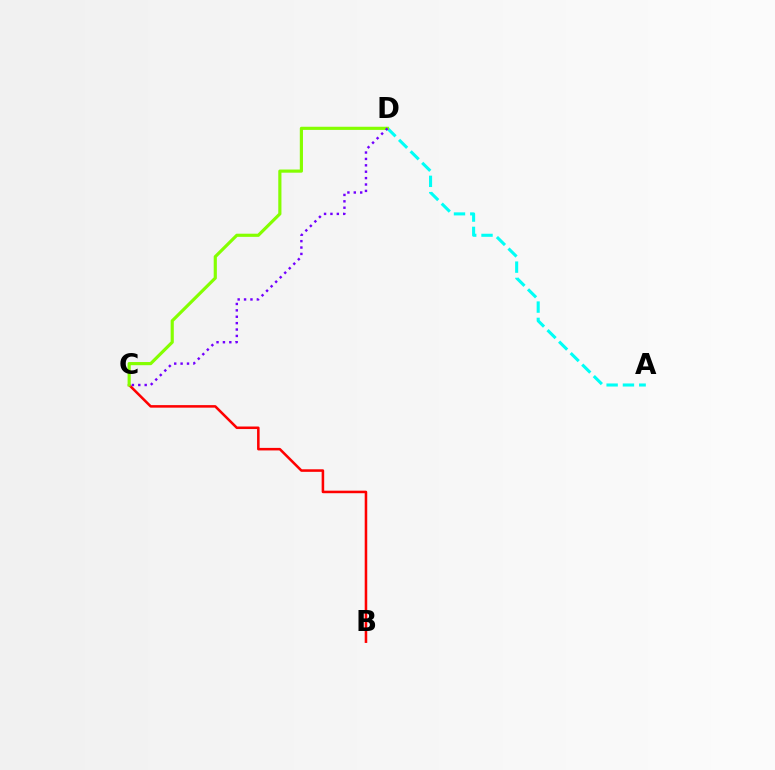{('A', 'D'): [{'color': '#00fff6', 'line_style': 'dashed', 'thickness': 2.22}], ('B', 'C'): [{'color': '#ff0000', 'line_style': 'solid', 'thickness': 1.83}], ('C', 'D'): [{'color': '#84ff00', 'line_style': 'solid', 'thickness': 2.27}, {'color': '#7200ff', 'line_style': 'dotted', 'thickness': 1.74}]}